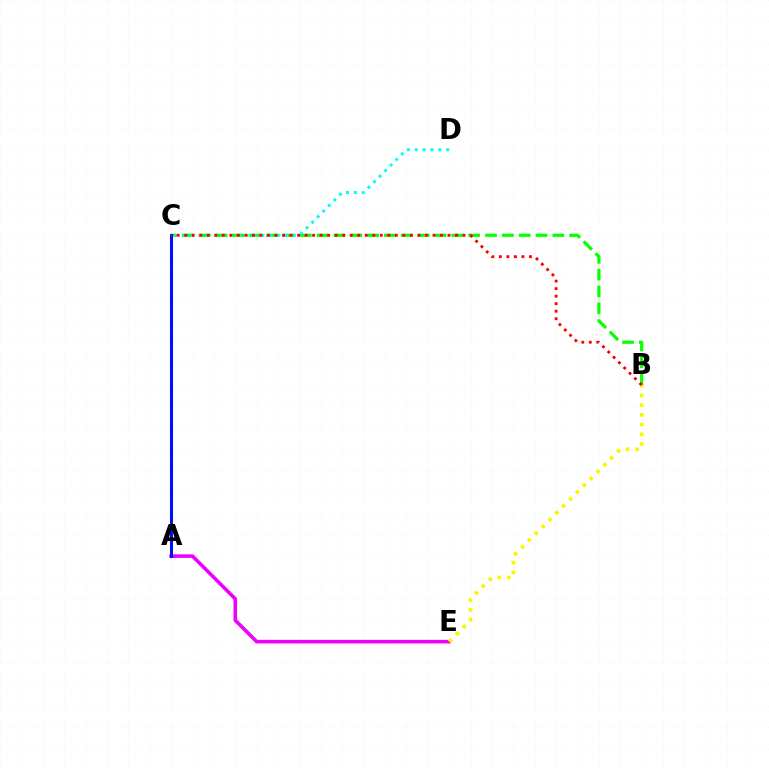{('A', 'E'): [{'color': '#ee00ff', 'line_style': 'solid', 'thickness': 2.58}], ('B', 'C'): [{'color': '#08ff00', 'line_style': 'dashed', 'thickness': 2.29}, {'color': '#ff0000', 'line_style': 'dotted', 'thickness': 2.04}], ('C', 'D'): [{'color': '#00fff6', 'line_style': 'dotted', 'thickness': 2.14}], ('A', 'C'): [{'color': '#0010ff', 'line_style': 'solid', 'thickness': 2.19}], ('B', 'E'): [{'color': '#fcf500', 'line_style': 'dotted', 'thickness': 2.64}]}